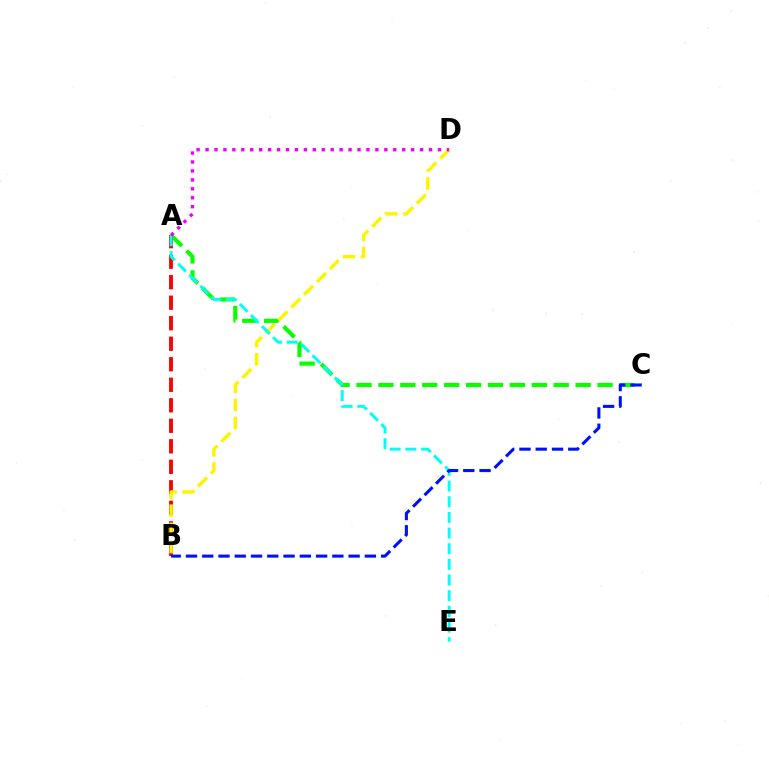{('A', 'C'): [{'color': '#08ff00', 'line_style': 'dashed', 'thickness': 2.98}], ('A', 'B'): [{'color': '#ff0000', 'line_style': 'dashed', 'thickness': 2.79}], ('B', 'D'): [{'color': '#fcf500', 'line_style': 'dashed', 'thickness': 2.46}], ('A', 'E'): [{'color': '#00fff6', 'line_style': 'dashed', 'thickness': 2.13}], ('A', 'D'): [{'color': '#ee00ff', 'line_style': 'dotted', 'thickness': 2.43}], ('B', 'C'): [{'color': '#0010ff', 'line_style': 'dashed', 'thickness': 2.21}]}